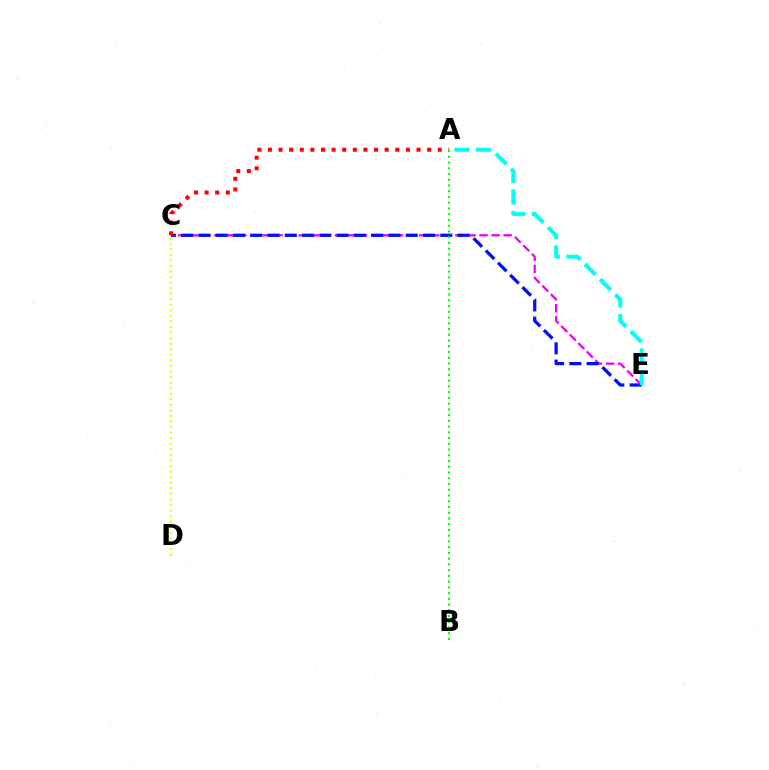{('C', 'E'): [{'color': '#ee00ff', 'line_style': 'dashed', 'thickness': 1.64}, {'color': '#0010ff', 'line_style': 'dashed', 'thickness': 2.35}], ('C', 'D'): [{'color': '#fcf500', 'line_style': 'dotted', 'thickness': 1.51}], ('A', 'C'): [{'color': '#ff0000', 'line_style': 'dotted', 'thickness': 2.88}], ('A', 'E'): [{'color': '#00fff6', 'line_style': 'dashed', 'thickness': 2.93}], ('A', 'B'): [{'color': '#08ff00', 'line_style': 'dotted', 'thickness': 1.56}]}